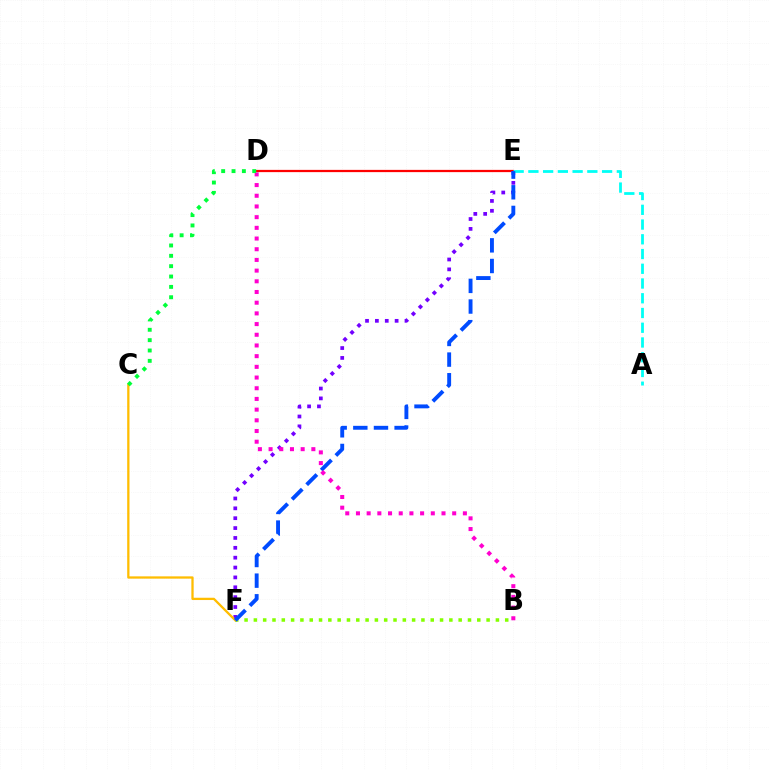{('B', 'F'): [{'color': '#84ff00', 'line_style': 'dotted', 'thickness': 2.53}], ('D', 'E'): [{'color': '#ff0000', 'line_style': 'solid', 'thickness': 1.62}], ('E', 'F'): [{'color': '#7200ff', 'line_style': 'dotted', 'thickness': 2.68}, {'color': '#004bff', 'line_style': 'dashed', 'thickness': 2.8}], ('C', 'F'): [{'color': '#ffbd00', 'line_style': 'solid', 'thickness': 1.64}], ('A', 'E'): [{'color': '#00fff6', 'line_style': 'dashed', 'thickness': 2.0}], ('B', 'D'): [{'color': '#ff00cf', 'line_style': 'dotted', 'thickness': 2.91}], ('C', 'D'): [{'color': '#00ff39', 'line_style': 'dotted', 'thickness': 2.81}]}